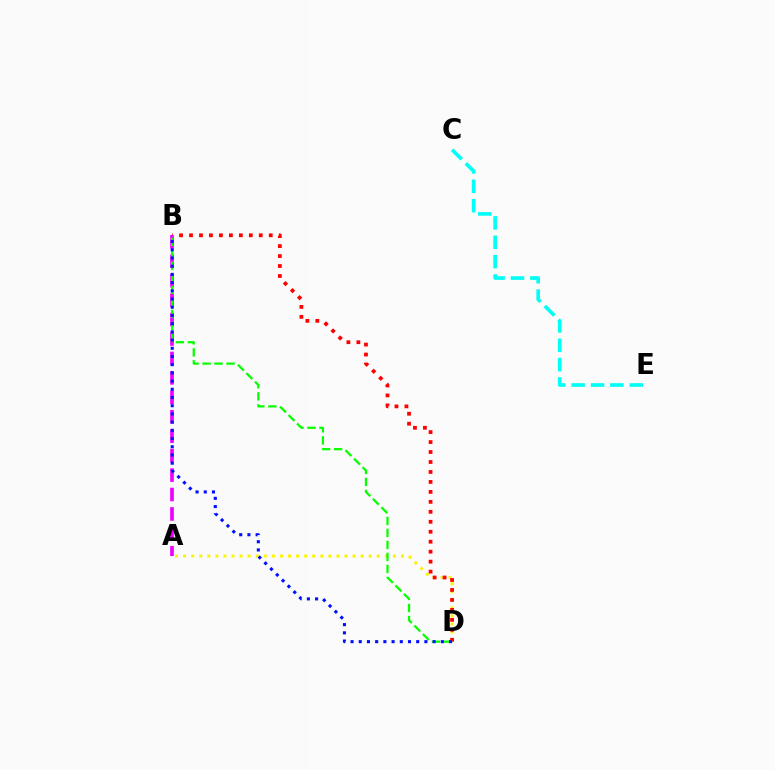{('A', 'D'): [{'color': '#fcf500', 'line_style': 'dotted', 'thickness': 2.19}], ('B', 'D'): [{'color': '#ff0000', 'line_style': 'dotted', 'thickness': 2.71}, {'color': '#08ff00', 'line_style': 'dashed', 'thickness': 1.63}, {'color': '#0010ff', 'line_style': 'dotted', 'thickness': 2.23}], ('A', 'B'): [{'color': '#ee00ff', 'line_style': 'dashed', 'thickness': 2.64}], ('C', 'E'): [{'color': '#00fff6', 'line_style': 'dashed', 'thickness': 2.63}]}